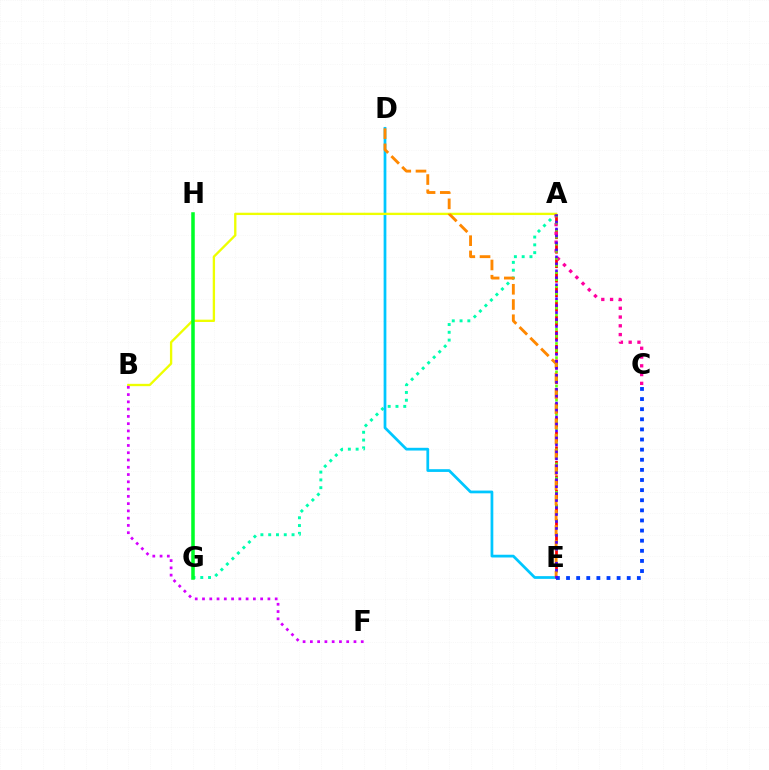{('A', 'G'): [{'color': '#00ffaf', 'line_style': 'dotted', 'thickness': 2.12}], ('D', 'E'): [{'color': '#00c7ff', 'line_style': 'solid', 'thickness': 1.97}, {'color': '#ff8800', 'line_style': 'dashed', 'thickness': 2.07}], ('A', 'B'): [{'color': '#eeff00', 'line_style': 'solid', 'thickness': 1.68}], ('A', 'E'): [{'color': '#ff0000', 'line_style': 'dashed', 'thickness': 1.97}, {'color': '#66ff00', 'line_style': 'dotted', 'thickness': 1.93}, {'color': '#4f00ff', 'line_style': 'dotted', 'thickness': 1.89}], ('A', 'C'): [{'color': '#ff00a0', 'line_style': 'dotted', 'thickness': 2.38}], ('C', 'E'): [{'color': '#003fff', 'line_style': 'dotted', 'thickness': 2.75}], ('B', 'F'): [{'color': '#d600ff', 'line_style': 'dotted', 'thickness': 1.97}], ('G', 'H'): [{'color': '#00ff27', 'line_style': 'solid', 'thickness': 2.54}]}